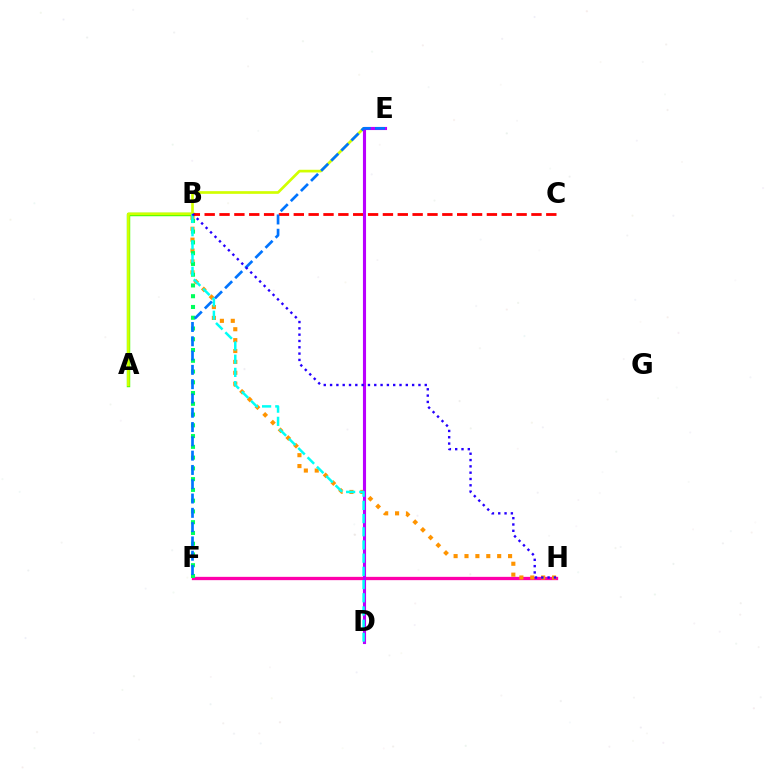{('F', 'H'): [{'color': '#ff00ac', 'line_style': 'solid', 'thickness': 2.38}], ('A', 'B'): [{'color': '#3dff00', 'line_style': 'solid', 'thickness': 2.46}], ('B', 'H'): [{'color': '#ff9400', 'line_style': 'dotted', 'thickness': 2.96}, {'color': '#2500ff', 'line_style': 'dotted', 'thickness': 1.72}], ('B', 'C'): [{'color': '#ff0000', 'line_style': 'dashed', 'thickness': 2.02}], ('A', 'E'): [{'color': '#d1ff00', 'line_style': 'solid', 'thickness': 1.93}], ('D', 'E'): [{'color': '#b900ff', 'line_style': 'solid', 'thickness': 2.24}], ('B', 'F'): [{'color': '#00ff5c', 'line_style': 'dotted', 'thickness': 2.92}], ('B', 'D'): [{'color': '#00fff6', 'line_style': 'dashed', 'thickness': 1.79}], ('E', 'F'): [{'color': '#0074ff', 'line_style': 'dashed', 'thickness': 1.94}]}